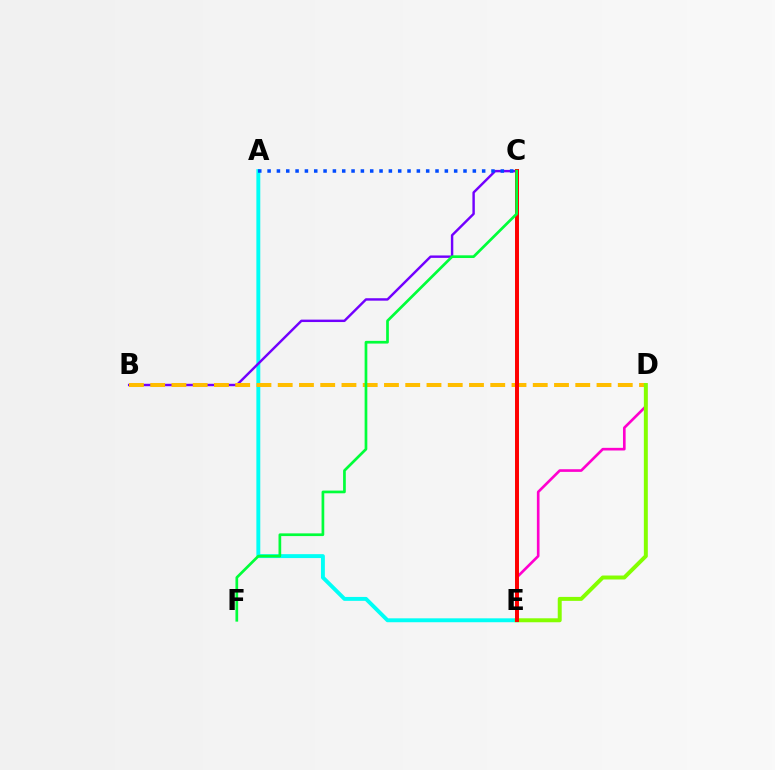{('A', 'E'): [{'color': '#00fff6', 'line_style': 'solid', 'thickness': 2.81}], ('B', 'C'): [{'color': '#7200ff', 'line_style': 'solid', 'thickness': 1.75}], ('D', 'E'): [{'color': '#ff00cf', 'line_style': 'solid', 'thickness': 1.91}, {'color': '#84ff00', 'line_style': 'solid', 'thickness': 2.85}], ('B', 'D'): [{'color': '#ffbd00', 'line_style': 'dashed', 'thickness': 2.89}], ('A', 'C'): [{'color': '#004bff', 'line_style': 'dotted', 'thickness': 2.53}], ('C', 'E'): [{'color': '#ff0000', 'line_style': 'solid', 'thickness': 2.86}], ('C', 'F'): [{'color': '#00ff39', 'line_style': 'solid', 'thickness': 1.94}]}